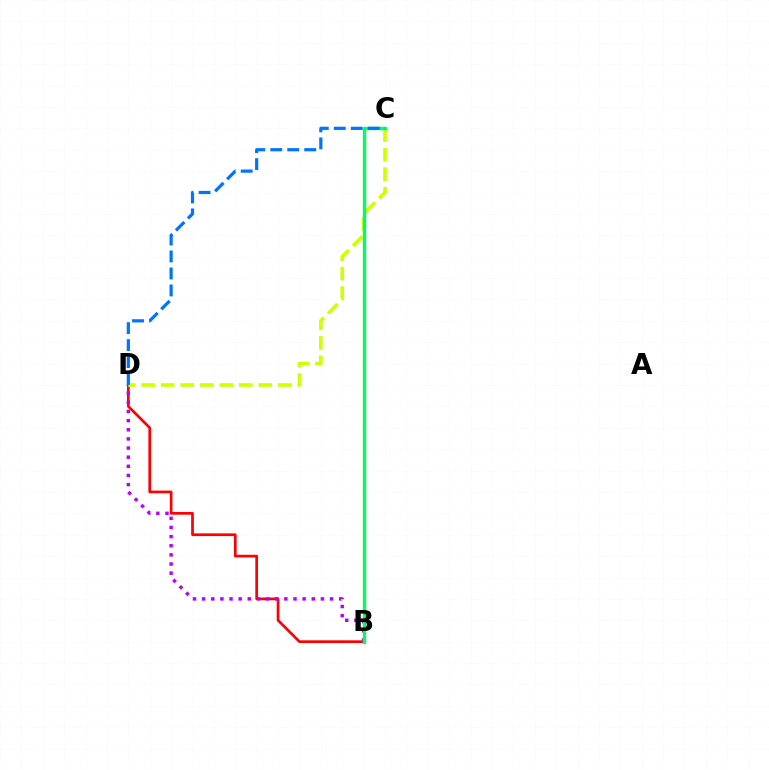{('B', 'D'): [{'color': '#ff0000', 'line_style': 'solid', 'thickness': 1.95}, {'color': '#b900ff', 'line_style': 'dotted', 'thickness': 2.48}], ('C', 'D'): [{'color': '#d1ff00', 'line_style': 'dashed', 'thickness': 2.65}, {'color': '#0074ff', 'line_style': 'dashed', 'thickness': 2.31}], ('B', 'C'): [{'color': '#00ff5c', 'line_style': 'solid', 'thickness': 2.44}]}